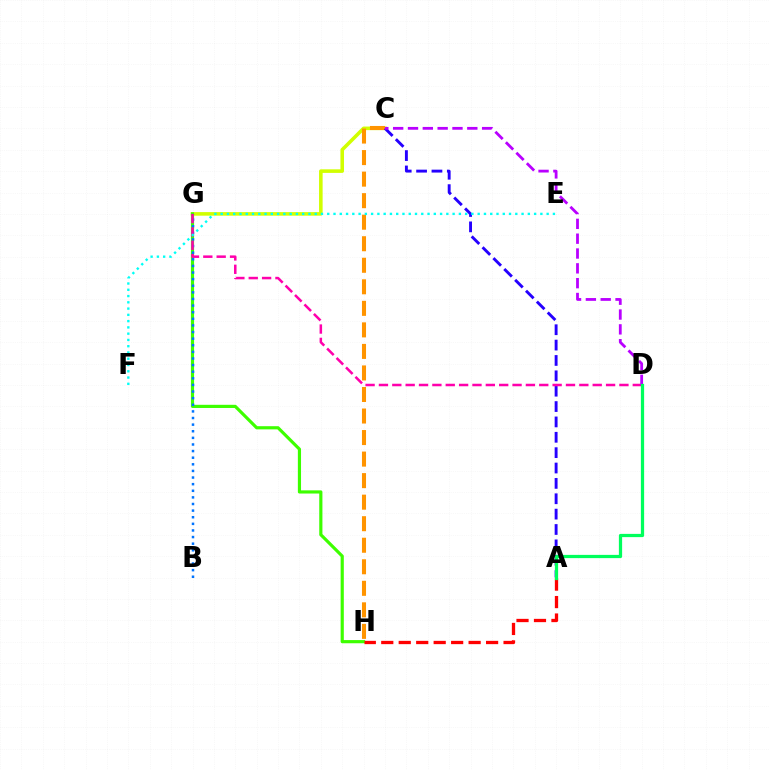{('C', 'G'): [{'color': '#d1ff00', 'line_style': 'solid', 'thickness': 2.57}], ('C', 'H'): [{'color': '#ff9400', 'line_style': 'dashed', 'thickness': 2.93}], ('G', 'H'): [{'color': '#3dff00', 'line_style': 'solid', 'thickness': 2.28}], ('A', 'C'): [{'color': '#2500ff', 'line_style': 'dashed', 'thickness': 2.09}], ('B', 'G'): [{'color': '#0074ff', 'line_style': 'dotted', 'thickness': 1.8}], ('D', 'G'): [{'color': '#ff00ac', 'line_style': 'dashed', 'thickness': 1.81}], ('E', 'F'): [{'color': '#00fff6', 'line_style': 'dotted', 'thickness': 1.7}], ('C', 'D'): [{'color': '#b900ff', 'line_style': 'dashed', 'thickness': 2.01}], ('A', 'H'): [{'color': '#ff0000', 'line_style': 'dashed', 'thickness': 2.37}], ('A', 'D'): [{'color': '#00ff5c', 'line_style': 'solid', 'thickness': 2.33}]}